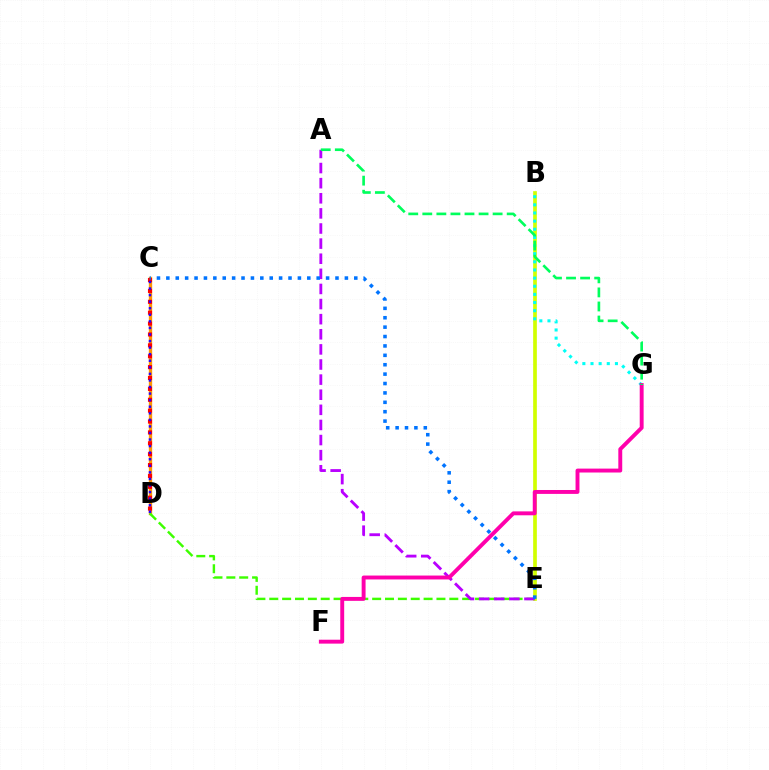{('B', 'E'): [{'color': '#d1ff00', 'line_style': 'solid', 'thickness': 2.66}], ('C', 'D'): [{'color': '#ff9400', 'line_style': 'solid', 'thickness': 2.4}, {'color': '#ff0000', 'line_style': 'dotted', 'thickness': 2.96}, {'color': '#2500ff', 'line_style': 'dotted', 'thickness': 1.78}], ('D', 'E'): [{'color': '#3dff00', 'line_style': 'dashed', 'thickness': 1.75}], ('A', 'E'): [{'color': '#b900ff', 'line_style': 'dashed', 'thickness': 2.05}], ('C', 'E'): [{'color': '#0074ff', 'line_style': 'dotted', 'thickness': 2.55}], ('B', 'G'): [{'color': '#00fff6', 'line_style': 'dotted', 'thickness': 2.21}], ('F', 'G'): [{'color': '#ff00ac', 'line_style': 'solid', 'thickness': 2.81}], ('A', 'G'): [{'color': '#00ff5c', 'line_style': 'dashed', 'thickness': 1.91}]}